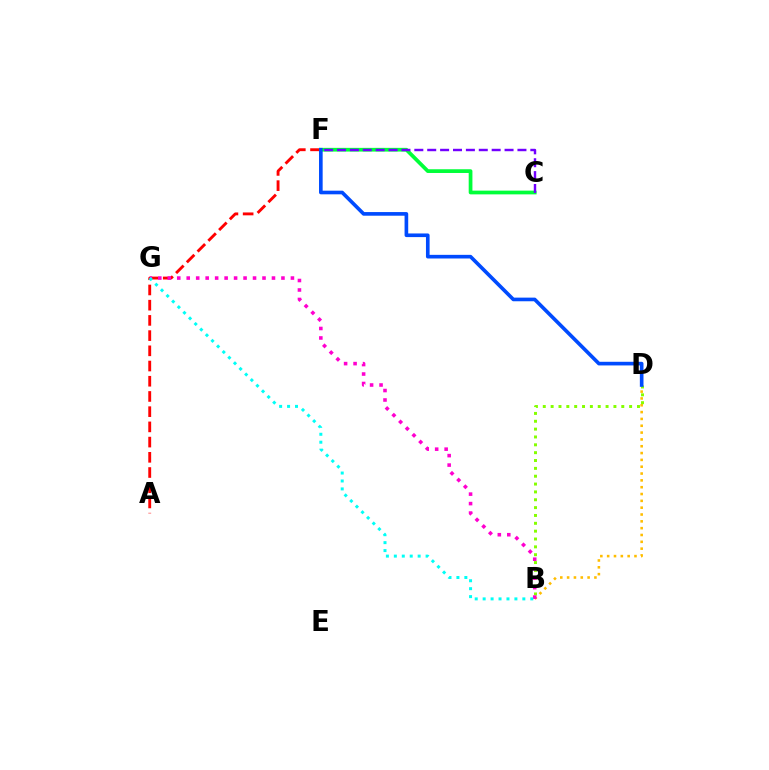{('B', 'D'): [{'color': '#ffbd00', 'line_style': 'dotted', 'thickness': 1.85}, {'color': '#84ff00', 'line_style': 'dotted', 'thickness': 2.13}], ('A', 'F'): [{'color': '#ff0000', 'line_style': 'dashed', 'thickness': 2.07}], ('C', 'F'): [{'color': '#00ff39', 'line_style': 'solid', 'thickness': 2.69}, {'color': '#7200ff', 'line_style': 'dashed', 'thickness': 1.75}], ('B', 'G'): [{'color': '#ff00cf', 'line_style': 'dotted', 'thickness': 2.57}, {'color': '#00fff6', 'line_style': 'dotted', 'thickness': 2.16}], ('D', 'F'): [{'color': '#004bff', 'line_style': 'solid', 'thickness': 2.62}]}